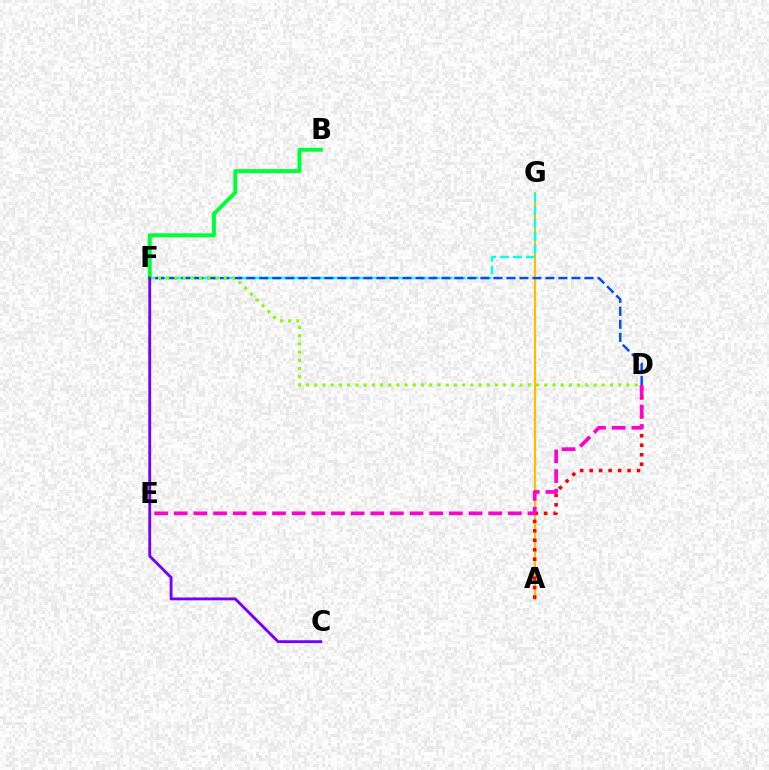{('A', 'G'): [{'color': '#ffbd00', 'line_style': 'solid', 'thickness': 1.56}], ('B', 'F'): [{'color': '#00ff39', 'line_style': 'solid', 'thickness': 2.87}], ('F', 'G'): [{'color': '#00fff6', 'line_style': 'dashed', 'thickness': 1.74}], ('A', 'D'): [{'color': '#ff0000', 'line_style': 'dotted', 'thickness': 2.57}], ('D', 'E'): [{'color': '#ff00cf', 'line_style': 'dashed', 'thickness': 2.67}], ('D', 'F'): [{'color': '#004bff', 'line_style': 'dashed', 'thickness': 1.77}, {'color': '#84ff00', 'line_style': 'dotted', 'thickness': 2.23}], ('C', 'F'): [{'color': '#7200ff', 'line_style': 'solid', 'thickness': 2.04}]}